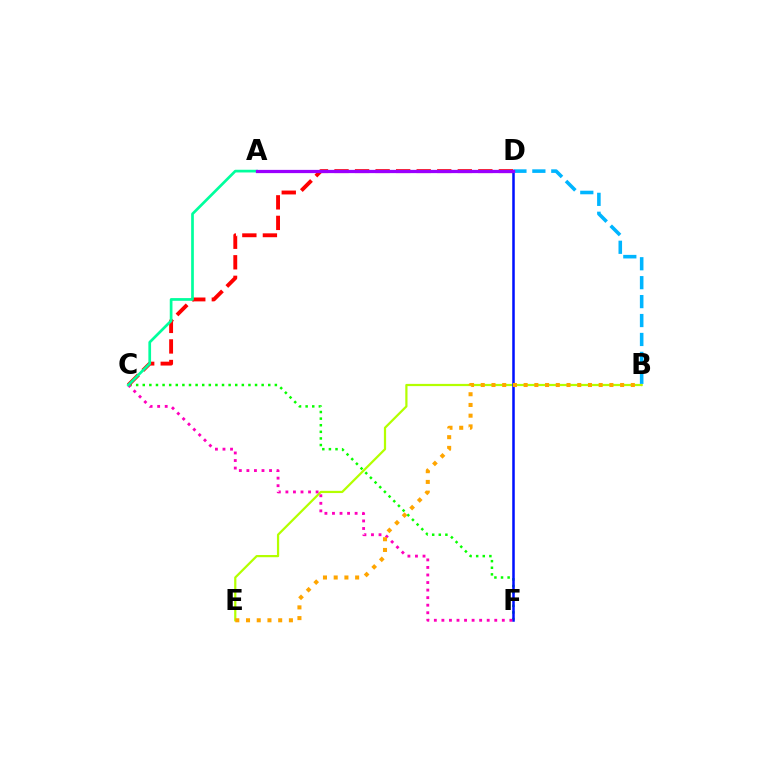{('B', 'E'): [{'color': '#b3ff00', 'line_style': 'solid', 'thickness': 1.6}, {'color': '#ffa500', 'line_style': 'dotted', 'thickness': 2.91}], ('C', 'F'): [{'color': '#08ff00', 'line_style': 'dotted', 'thickness': 1.79}, {'color': '#ff00bd', 'line_style': 'dotted', 'thickness': 2.05}], ('C', 'D'): [{'color': '#ff0000', 'line_style': 'dashed', 'thickness': 2.79}], ('D', 'F'): [{'color': '#0010ff', 'line_style': 'solid', 'thickness': 1.82}], ('B', 'D'): [{'color': '#00b5ff', 'line_style': 'dashed', 'thickness': 2.57}], ('A', 'C'): [{'color': '#00ff9d', 'line_style': 'solid', 'thickness': 1.95}], ('A', 'D'): [{'color': '#9b00ff', 'line_style': 'solid', 'thickness': 2.33}]}